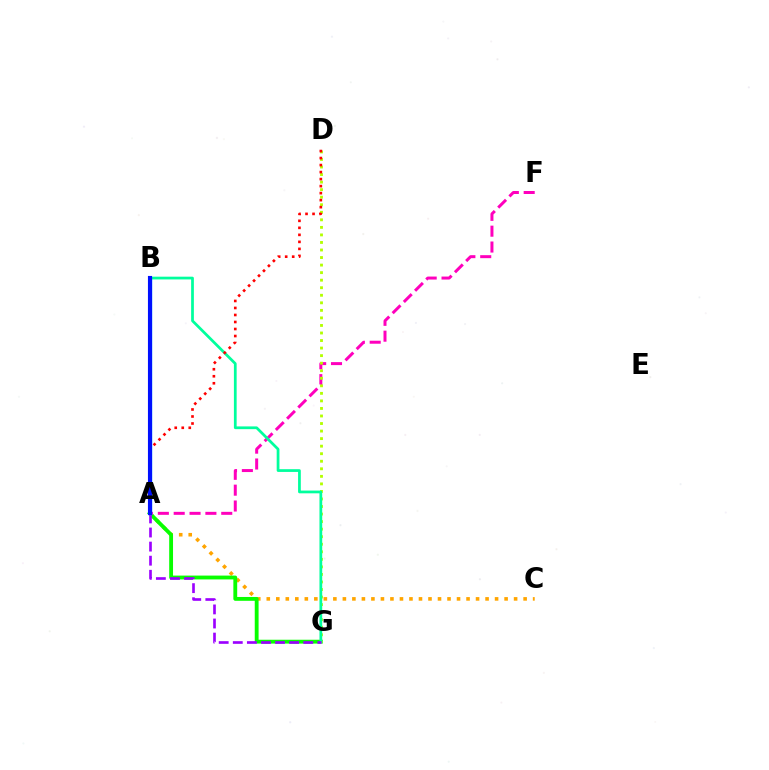{('A', 'C'): [{'color': '#ffa500', 'line_style': 'dotted', 'thickness': 2.58}], ('A', 'G'): [{'color': '#08ff00', 'line_style': 'solid', 'thickness': 2.76}, {'color': '#9b00ff', 'line_style': 'dashed', 'thickness': 1.91}], ('A', 'F'): [{'color': '#ff00bd', 'line_style': 'dashed', 'thickness': 2.15}], ('D', 'G'): [{'color': '#b3ff00', 'line_style': 'dotted', 'thickness': 2.05}], ('B', 'G'): [{'color': '#00ff9d', 'line_style': 'solid', 'thickness': 1.98}], ('A', 'D'): [{'color': '#ff0000', 'line_style': 'dotted', 'thickness': 1.91}], ('A', 'B'): [{'color': '#00b5ff', 'line_style': 'solid', 'thickness': 2.42}, {'color': '#0010ff', 'line_style': 'solid', 'thickness': 2.96}]}